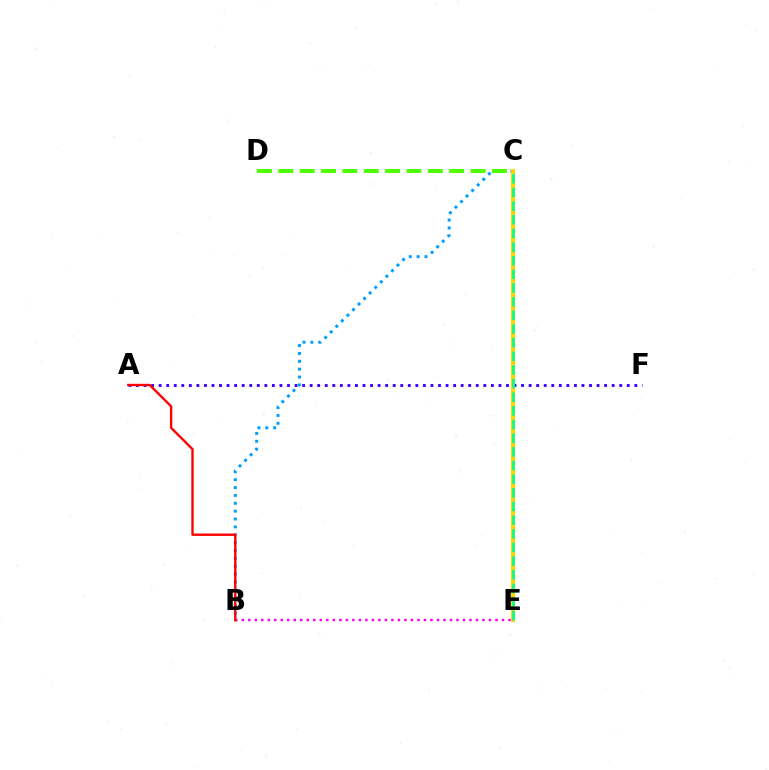{('A', 'F'): [{'color': '#3700ff', 'line_style': 'dotted', 'thickness': 2.05}], ('B', 'E'): [{'color': '#ff00ed', 'line_style': 'dotted', 'thickness': 1.77}], ('B', 'C'): [{'color': '#009eff', 'line_style': 'dotted', 'thickness': 2.14}], ('A', 'B'): [{'color': '#ff0000', 'line_style': 'solid', 'thickness': 1.71}], ('C', 'E'): [{'color': '#ffd500', 'line_style': 'solid', 'thickness': 2.87}, {'color': '#00ff86', 'line_style': 'dashed', 'thickness': 1.85}], ('C', 'D'): [{'color': '#4fff00', 'line_style': 'dashed', 'thickness': 2.9}]}